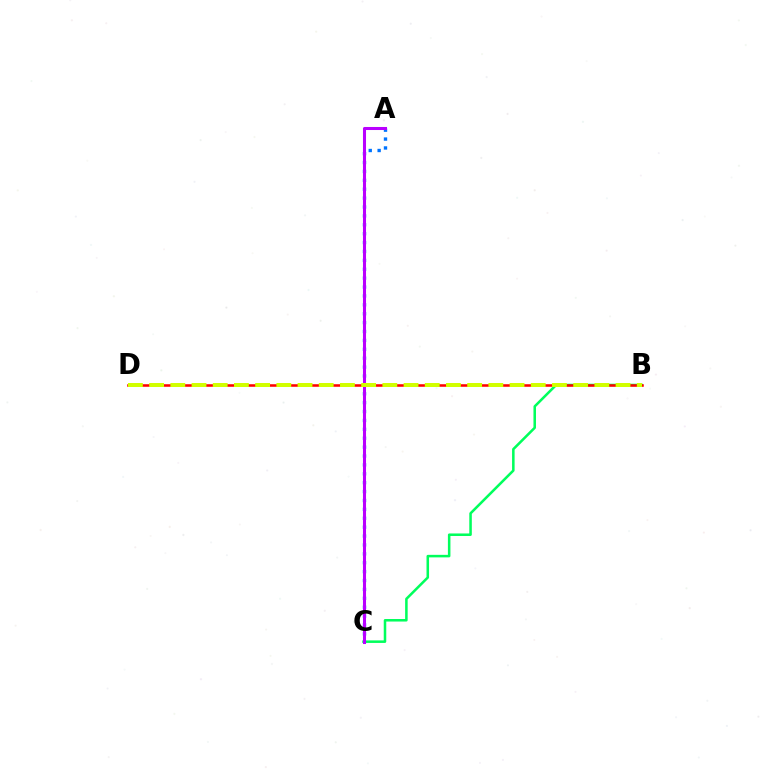{('A', 'C'): [{'color': '#0074ff', 'line_style': 'dotted', 'thickness': 2.42}, {'color': '#b900ff', 'line_style': 'solid', 'thickness': 2.19}], ('B', 'C'): [{'color': '#00ff5c', 'line_style': 'solid', 'thickness': 1.82}], ('B', 'D'): [{'color': '#ff0000', 'line_style': 'solid', 'thickness': 1.83}, {'color': '#d1ff00', 'line_style': 'dashed', 'thickness': 2.88}]}